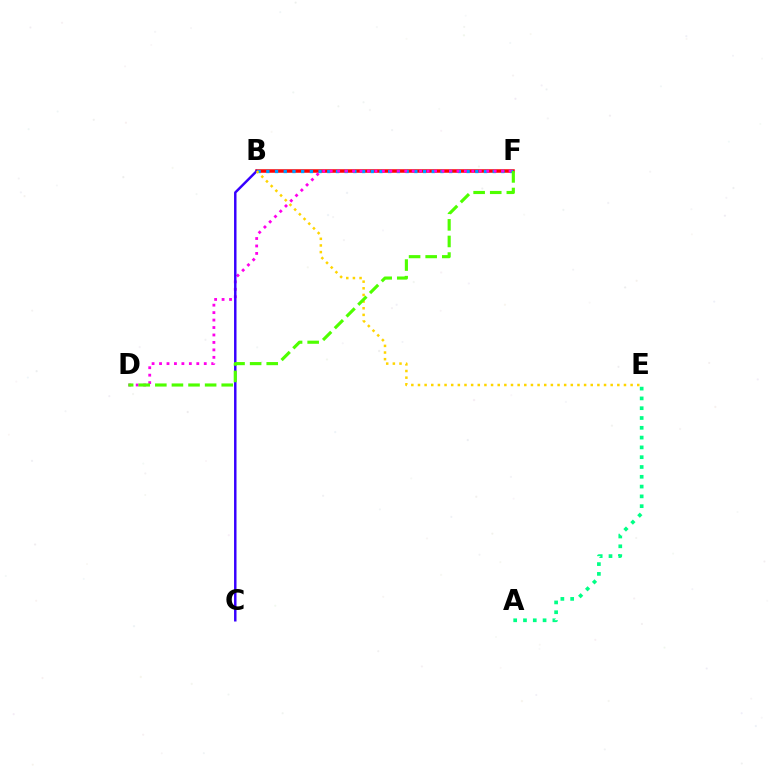{('B', 'F'): [{'color': '#ff0000', 'line_style': 'solid', 'thickness': 2.53}, {'color': '#009eff', 'line_style': 'dotted', 'thickness': 2.37}], ('D', 'F'): [{'color': '#ff00ed', 'line_style': 'dotted', 'thickness': 2.03}, {'color': '#4fff00', 'line_style': 'dashed', 'thickness': 2.25}], ('B', 'C'): [{'color': '#3700ff', 'line_style': 'solid', 'thickness': 1.77}], ('B', 'E'): [{'color': '#ffd500', 'line_style': 'dotted', 'thickness': 1.81}], ('A', 'E'): [{'color': '#00ff86', 'line_style': 'dotted', 'thickness': 2.66}]}